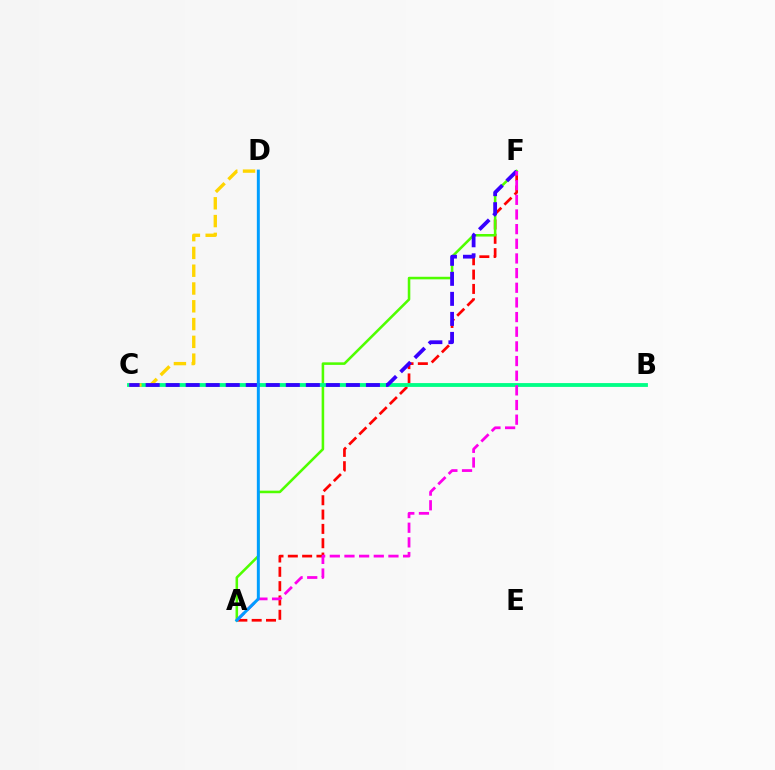{('A', 'F'): [{'color': '#ff0000', 'line_style': 'dashed', 'thickness': 1.95}, {'color': '#4fff00', 'line_style': 'solid', 'thickness': 1.84}, {'color': '#ff00ed', 'line_style': 'dashed', 'thickness': 1.99}], ('B', 'C'): [{'color': '#00ff86', 'line_style': 'solid', 'thickness': 2.76}], ('C', 'D'): [{'color': '#ffd500', 'line_style': 'dashed', 'thickness': 2.42}], ('C', 'F'): [{'color': '#3700ff', 'line_style': 'dashed', 'thickness': 2.72}], ('A', 'D'): [{'color': '#009eff', 'line_style': 'solid', 'thickness': 2.14}]}